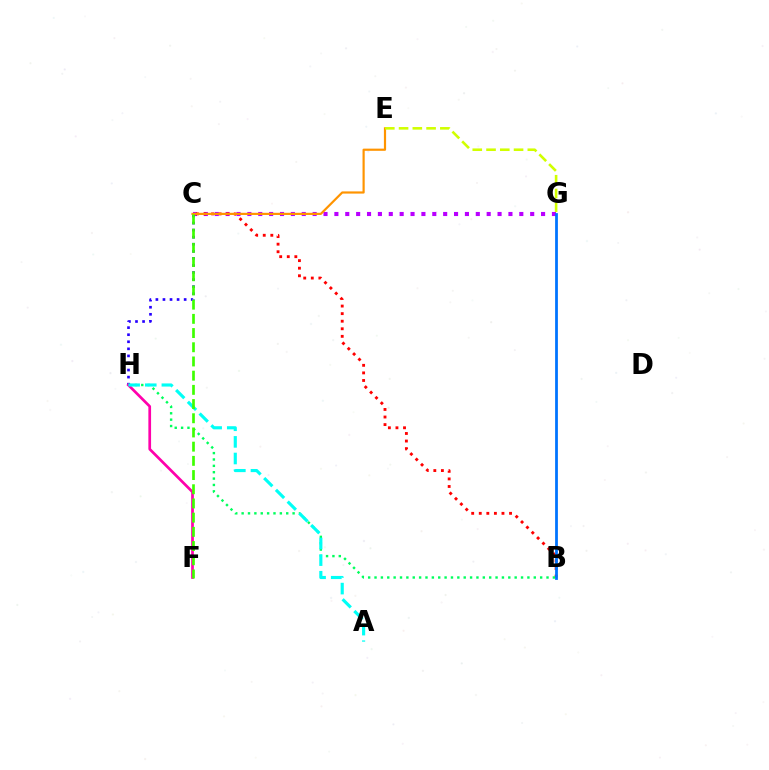{('C', 'G'): [{'color': '#b900ff', 'line_style': 'dotted', 'thickness': 2.96}], ('C', 'H'): [{'color': '#2500ff', 'line_style': 'dotted', 'thickness': 1.92}], ('B', 'C'): [{'color': '#ff0000', 'line_style': 'dotted', 'thickness': 2.06}], ('B', 'H'): [{'color': '#00ff5c', 'line_style': 'dotted', 'thickness': 1.73}], ('C', 'E'): [{'color': '#ff9400', 'line_style': 'solid', 'thickness': 1.57}], ('F', 'H'): [{'color': '#ff00ac', 'line_style': 'solid', 'thickness': 1.94}], ('B', 'G'): [{'color': '#0074ff', 'line_style': 'solid', 'thickness': 2.0}], ('A', 'H'): [{'color': '#00fff6', 'line_style': 'dashed', 'thickness': 2.26}], ('E', 'G'): [{'color': '#d1ff00', 'line_style': 'dashed', 'thickness': 1.87}], ('C', 'F'): [{'color': '#3dff00', 'line_style': 'dashed', 'thickness': 1.93}]}